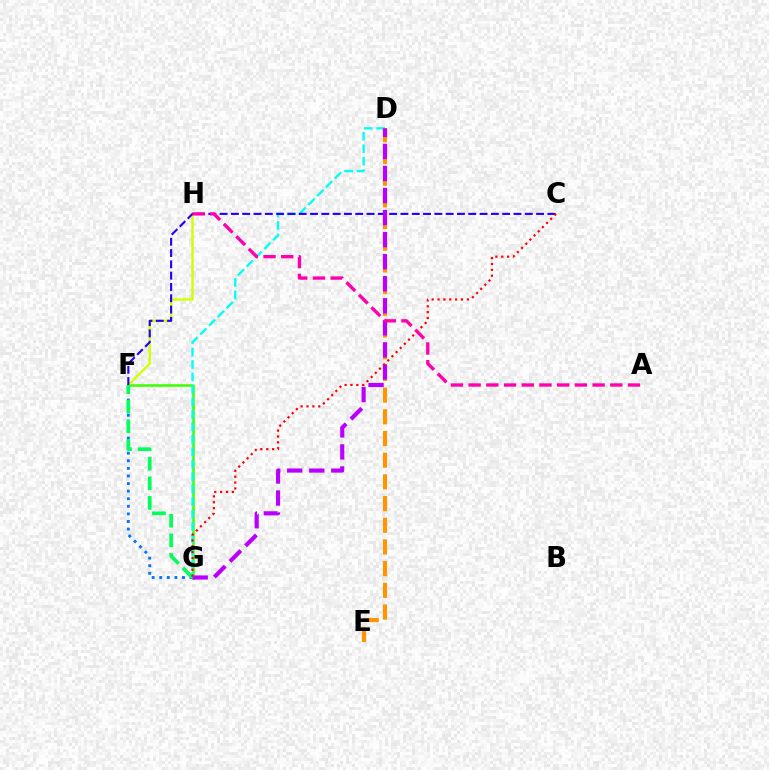{('F', 'G'): [{'color': '#3dff00', 'line_style': 'solid', 'thickness': 1.82}, {'color': '#0074ff', 'line_style': 'dotted', 'thickness': 2.06}, {'color': '#00ff5c', 'line_style': 'dashed', 'thickness': 2.66}], ('F', 'H'): [{'color': '#d1ff00', 'line_style': 'solid', 'thickness': 1.73}], ('D', 'G'): [{'color': '#00fff6', 'line_style': 'dashed', 'thickness': 1.69}, {'color': '#b900ff', 'line_style': 'dashed', 'thickness': 3.0}], ('D', 'E'): [{'color': '#ff9400', 'line_style': 'dashed', 'thickness': 2.95}], ('C', 'F'): [{'color': '#2500ff', 'line_style': 'dashed', 'thickness': 1.54}], ('C', 'G'): [{'color': '#ff0000', 'line_style': 'dotted', 'thickness': 1.6}], ('A', 'H'): [{'color': '#ff00ac', 'line_style': 'dashed', 'thickness': 2.41}]}